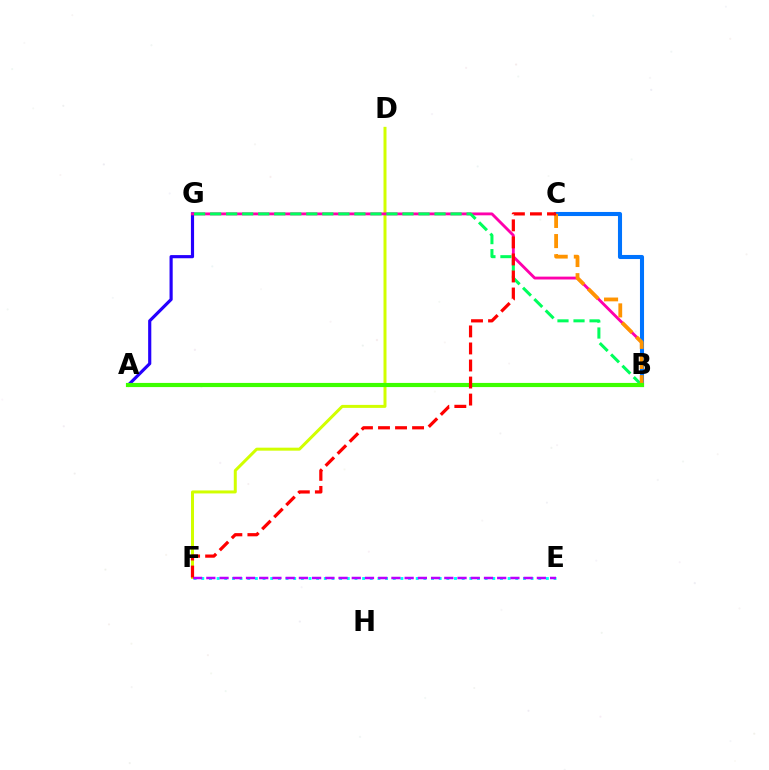{('A', 'G'): [{'color': '#2500ff', 'line_style': 'solid', 'thickness': 2.27}], ('E', 'F'): [{'color': '#00fff6', 'line_style': 'dotted', 'thickness': 2.08}, {'color': '#b900ff', 'line_style': 'dashed', 'thickness': 1.8}], ('D', 'F'): [{'color': '#d1ff00', 'line_style': 'solid', 'thickness': 2.15}], ('B', 'G'): [{'color': '#ff00ac', 'line_style': 'solid', 'thickness': 2.05}, {'color': '#00ff5c', 'line_style': 'dashed', 'thickness': 2.18}], ('B', 'C'): [{'color': '#0074ff', 'line_style': 'solid', 'thickness': 2.94}, {'color': '#ff9400', 'line_style': 'dashed', 'thickness': 2.74}], ('A', 'B'): [{'color': '#3dff00', 'line_style': 'solid', 'thickness': 2.99}], ('C', 'F'): [{'color': '#ff0000', 'line_style': 'dashed', 'thickness': 2.31}]}